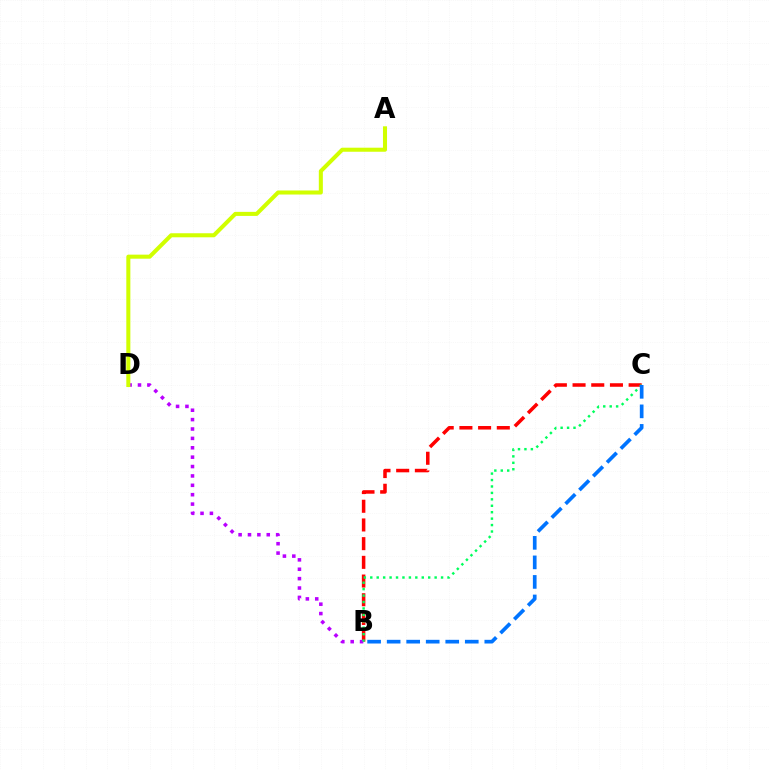{('B', 'C'): [{'color': '#ff0000', 'line_style': 'dashed', 'thickness': 2.54}, {'color': '#00ff5c', 'line_style': 'dotted', 'thickness': 1.75}, {'color': '#0074ff', 'line_style': 'dashed', 'thickness': 2.65}], ('B', 'D'): [{'color': '#b900ff', 'line_style': 'dotted', 'thickness': 2.55}], ('A', 'D'): [{'color': '#d1ff00', 'line_style': 'solid', 'thickness': 2.91}]}